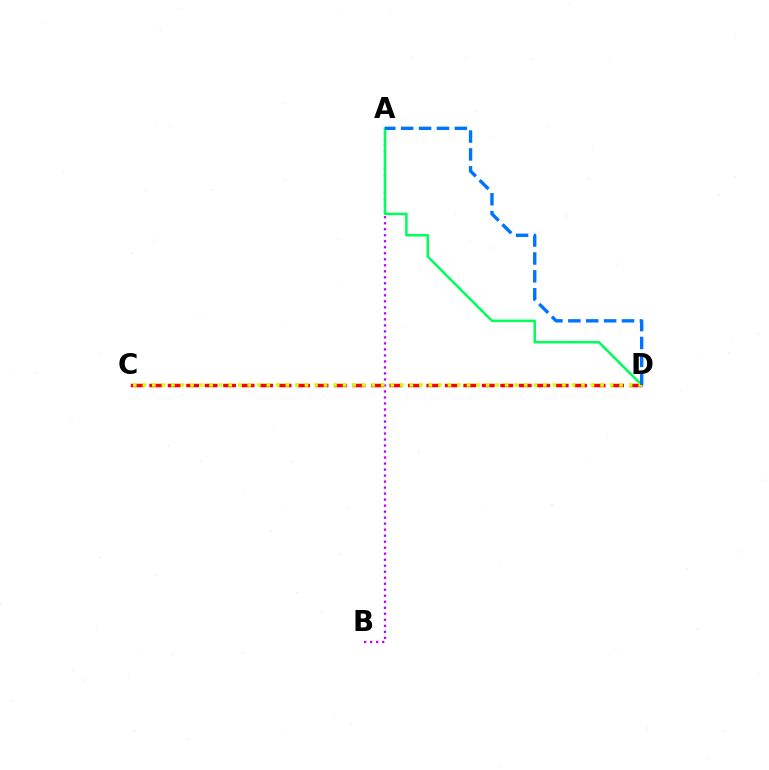{('A', 'B'): [{'color': '#b900ff', 'line_style': 'dotted', 'thickness': 1.63}], ('A', 'D'): [{'color': '#00ff5c', 'line_style': 'solid', 'thickness': 1.81}, {'color': '#0074ff', 'line_style': 'dashed', 'thickness': 2.43}], ('C', 'D'): [{'color': '#ff0000', 'line_style': 'dashed', 'thickness': 2.51}, {'color': '#d1ff00', 'line_style': 'dotted', 'thickness': 2.59}]}